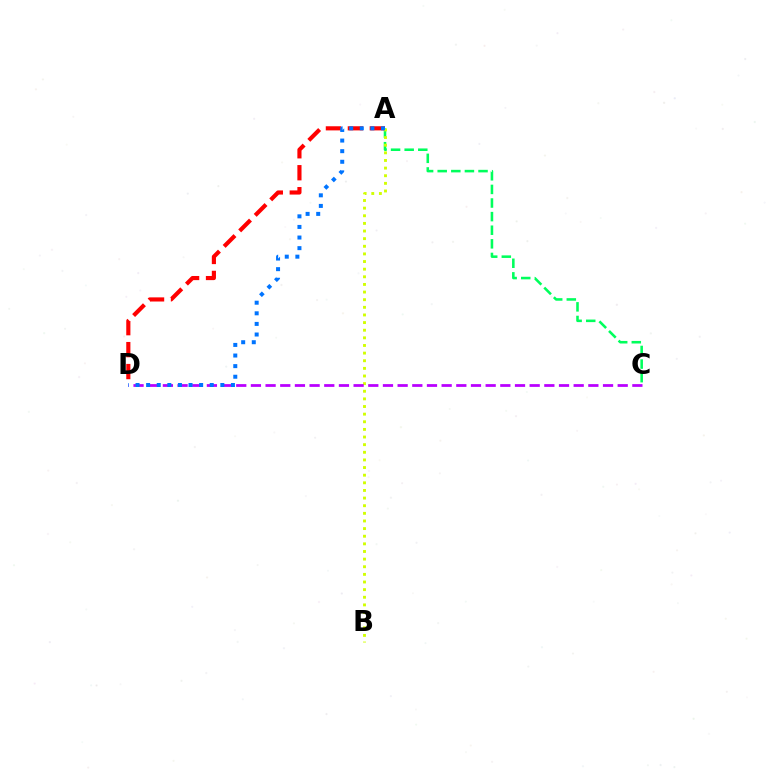{('A', 'C'): [{'color': '#00ff5c', 'line_style': 'dashed', 'thickness': 1.85}], ('A', 'D'): [{'color': '#ff0000', 'line_style': 'dashed', 'thickness': 2.98}, {'color': '#0074ff', 'line_style': 'dotted', 'thickness': 2.88}], ('A', 'B'): [{'color': '#d1ff00', 'line_style': 'dotted', 'thickness': 2.07}], ('C', 'D'): [{'color': '#b900ff', 'line_style': 'dashed', 'thickness': 1.99}]}